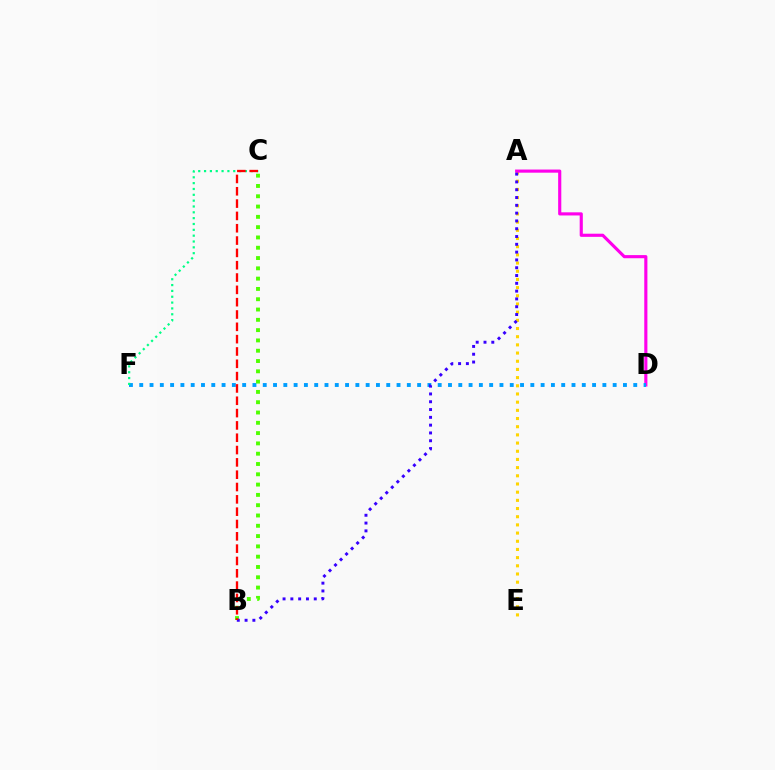{('A', 'E'): [{'color': '#ffd500', 'line_style': 'dotted', 'thickness': 2.22}], ('A', 'D'): [{'color': '#ff00ed', 'line_style': 'solid', 'thickness': 2.26}], ('D', 'F'): [{'color': '#009eff', 'line_style': 'dotted', 'thickness': 2.8}], ('B', 'C'): [{'color': '#4fff00', 'line_style': 'dotted', 'thickness': 2.8}, {'color': '#ff0000', 'line_style': 'dashed', 'thickness': 1.67}], ('A', 'B'): [{'color': '#3700ff', 'line_style': 'dotted', 'thickness': 2.12}], ('C', 'F'): [{'color': '#00ff86', 'line_style': 'dotted', 'thickness': 1.59}]}